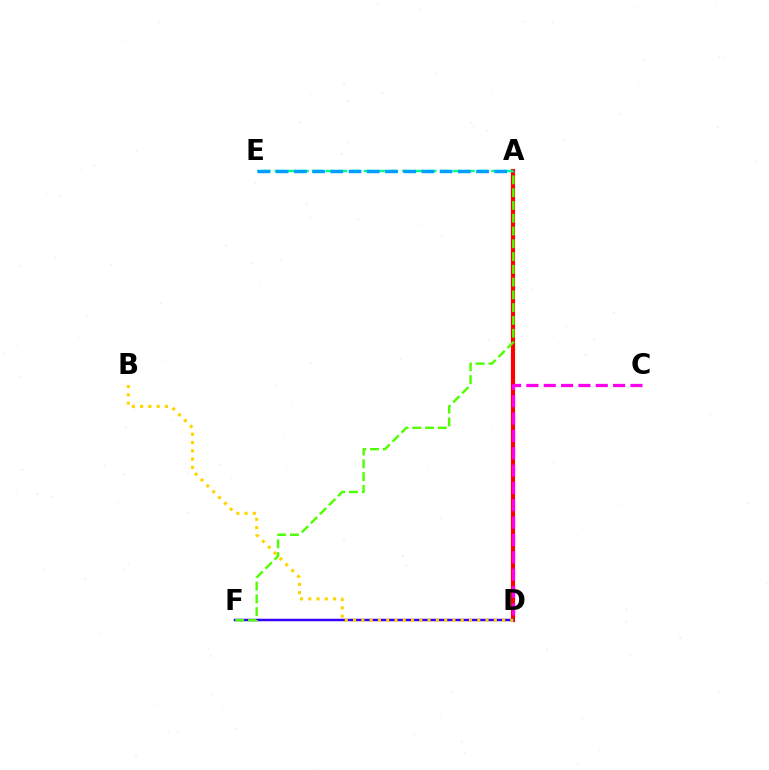{('A', 'D'): [{'color': '#ff0000', 'line_style': 'solid', 'thickness': 2.97}], ('D', 'F'): [{'color': '#3700ff', 'line_style': 'solid', 'thickness': 1.8}], ('B', 'D'): [{'color': '#ffd500', 'line_style': 'dotted', 'thickness': 2.25}], ('A', 'E'): [{'color': '#00ff86', 'line_style': 'dashed', 'thickness': 1.73}, {'color': '#009eff', 'line_style': 'dashed', 'thickness': 2.48}], ('A', 'F'): [{'color': '#4fff00', 'line_style': 'dashed', 'thickness': 1.74}], ('C', 'D'): [{'color': '#ff00ed', 'line_style': 'dashed', 'thickness': 2.36}]}